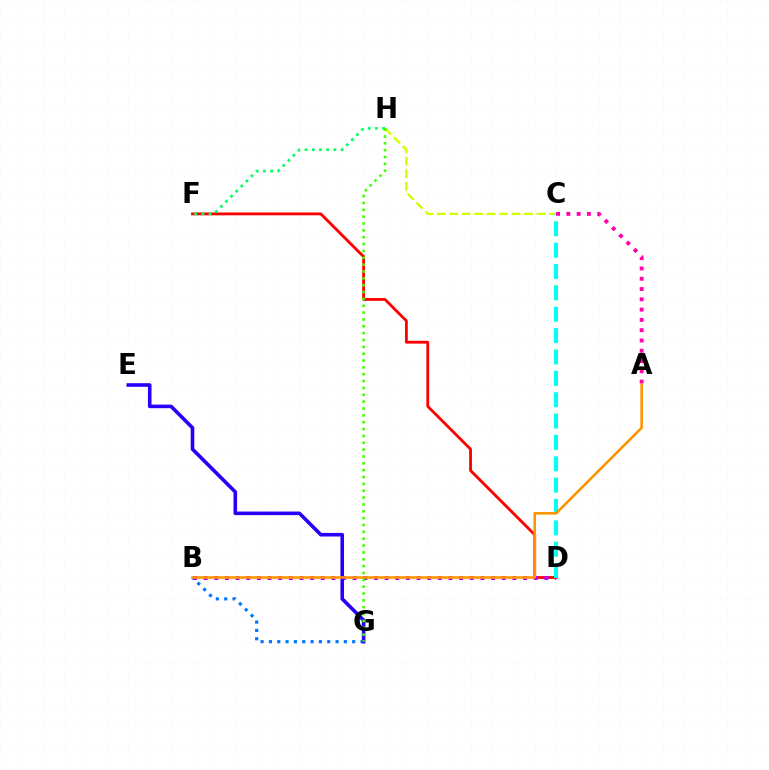{('D', 'F'): [{'color': '#ff0000', 'line_style': 'solid', 'thickness': 2.03}], ('C', 'H'): [{'color': '#d1ff00', 'line_style': 'dashed', 'thickness': 1.69}], ('B', 'G'): [{'color': '#0074ff', 'line_style': 'dotted', 'thickness': 2.26}], ('F', 'H'): [{'color': '#00ff5c', 'line_style': 'dotted', 'thickness': 1.96}], ('B', 'D'): [{'color': '#b900ff', 'line_style': 'dotted', 'thickness': 2.89}], ('C', 'D'): [{'color': '#00fff6', 'line_style': 'dashed', 'thickness': 2.9}], ('E', 'G'): [{'color': '#2500ff', 'line_style': 'solid', 'thickness': 2.59}], ('A', 'C'): [{'color': '#ff00ac', 'line_style': 'dotted', 'thickness': 2.79}], ('A', 'B'): [{'color': '#ff9400', 'line_style': 'solid', 'thickness': 1.87}], ('G', 'H'): [{'color': '#3dff00', 'line_style': 'dotted', 'thickness': 1.86}]}